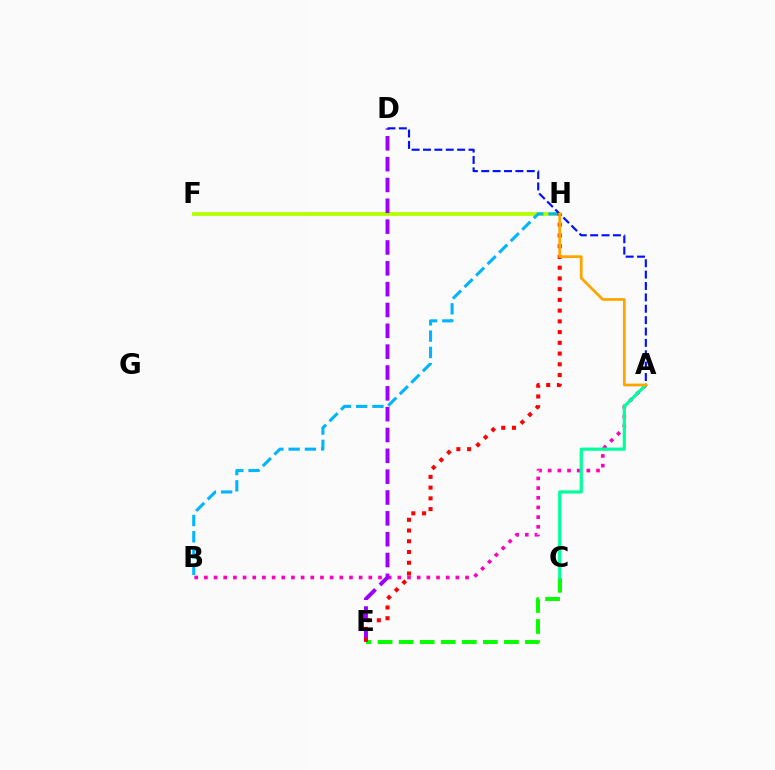{('C', 'E'): [{'color': '#08ff00', 'line_style': 'dashed', 'thickness': 2.86}], ('F', 'H'): [{'color': '#b3ff00', 'line_style': 'solid', 'thickness': 2.73}], ('A', 'B'): [{'color': '#ff00bd', 'line_style': 'dotted', 'thickness': 2.63}], ('B', 'H'): [{'color': '#00b5ff', 'line_style': 'dashed', 'thickness': 2.21}], ('A', 'C'): [{'color': '#00ff9d', 'line_style': 'solid', 'thickness': 2.3}], ('D', 'E'): [{'color': '#9b00ff', 'line_style': 'dashed', 'thickness': 2.83}], ('A', 'D'): [{'color': '#0010ff', 'line_style': 'dashed', 'thickness': 1.55}], ('E', 'H'): [{'color': '#ff0000', 'line_style': 'dotted', 'thickness': 2.92}], ('A', 'H'): [{'color': '#ffa500', 'line_style': 'solid', 'thickness': 1.99}]}